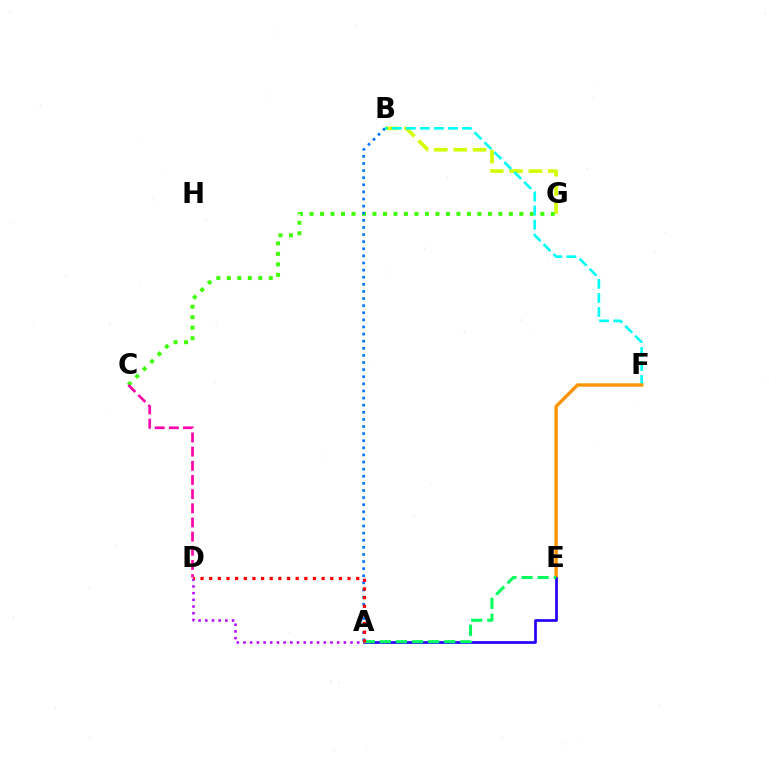{('C', 'G'): [{'color': '#3dff00', 'line_style': 'dotted', 'thickness': 2.85}], ('B', 'G'): [{'color': '#d1ff00', 'line_style': 'dashed', 'thickness': 2.62}], ('A', 'B'): [{'color': '#0074ff', 'line_style': 'dotted', 'thickness': 1.93}], ('C', 'D'): [{'color': '#ff00ac', 'line_style': 'dashed', 'thickness': 1.92}], ('B', 'F'): [{'color': '#00fff6', 'line_style': 'dashed', 'thickness': 1.91}], ('E', 'F'): [{'color': '#ff9400', 'line_style': 'solid', 'thickness': 2.43}], ('A', 'E'): [{'color': '#2500ff', 'line_style': 'solid', 'thickness': 1.94}, {'color': '#00ff5c', 'line_style': 'dashed', 'thickness': 2.19}], ('A', 'D'): [{'color': '#b900ff', 'line_style': 'dotted', 'thickness': 1.82}, {'color': '#ff0000', 'line_style': 'dotted', 'thickness': 2.35}]}